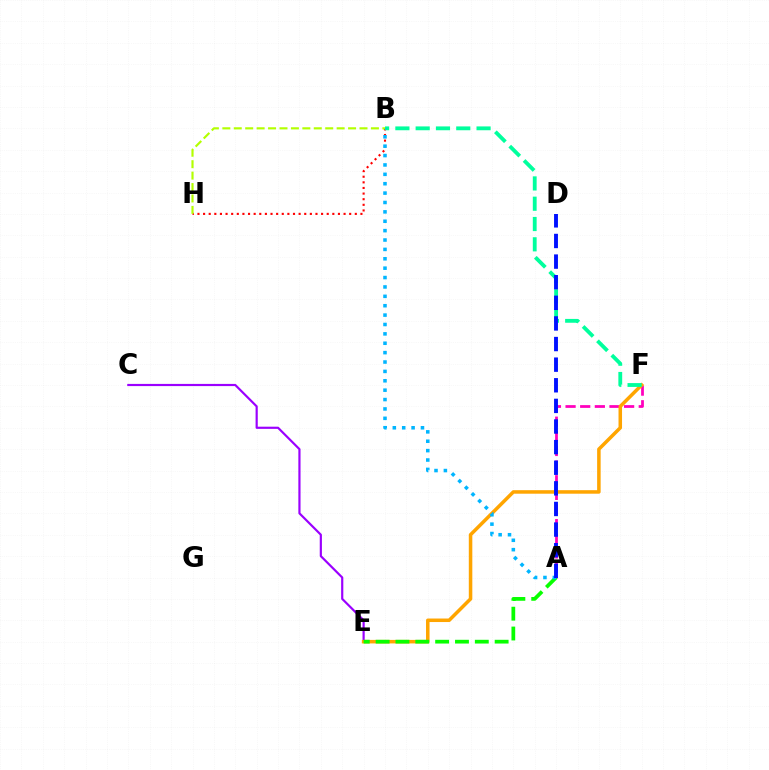{('A', 'F'): [{'color': '#ff00bd', 'line_style': 'dashed', 'thickness': 1.99}], ('C', 'E'): [{'color': '#9b00ff', 'line_style': 'solid', 'thickness': 1.57}], ('B', 'H'): [{'color': '#ff0000', 'line_style': 'dotted', 'thickness': 1.53}, {'color': '#b3ff00', 'line_style': 'dashed', 'thickness': 1.55}], ('E', 'F'): [{'color': '#ffa500', 'line_style': 'solid', 'thickness': 2.53}], ('A', 'E'): [{'color': '#08ff00', 'line_style': 'dashed', 'thickness': 2.69}], ('B', 'F'): [{'color': '#00ff9d', 'line_style': 'dashed', 'thickness': 2.76}], ('A', 'B'): [{'color': '#00b5ff', 'line_style': 'dotted', 'thickness': 2.55}], ('A', 'D'): [{'color': '#0010ff', 'line_style': 'dashed', 'thickness': 2.8}]}